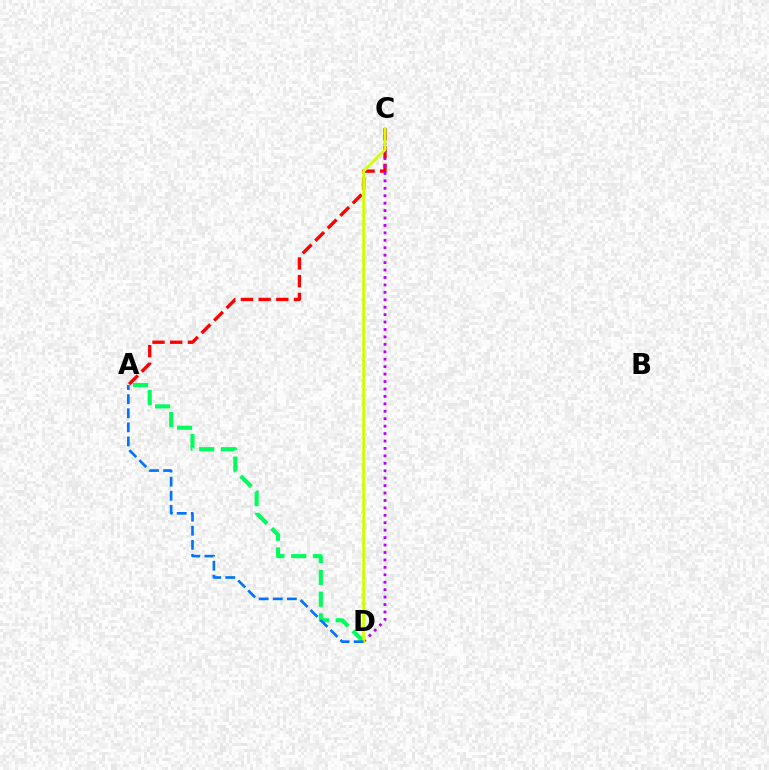{('A', 'D'): [{'color': '#00ff5c', 'line_style': 'dashed', 'thickness': 2.95}, {'color': '#0074ff', 'line_style': 'dashed', 'thickness': 1.91}], ('A', 'C'): [{'color': '#ff0000', 'line_style': 'dashed', 'thickness': 2.4}], ('C', 'D'): [{'color': '#b900ff', 'line_style': 'dotted', 'thickness': 2.02}, {'color': '#d1ff00', 'line_style': 'solid', 'thickness': 2.06}]}